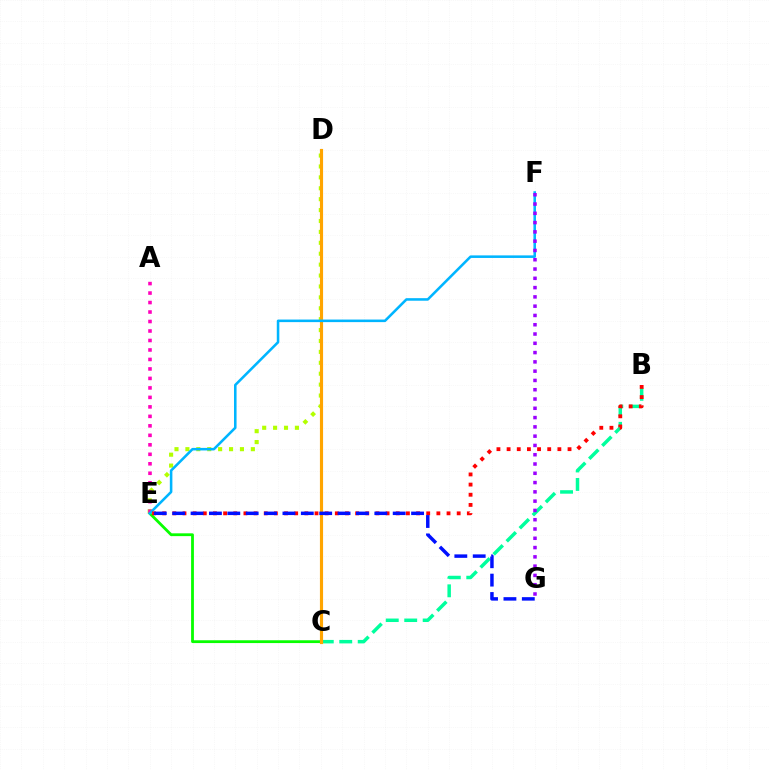{('B', 'C'): [{'color': '#00ff9d', 'line_style': 'dashed', 'thickness': 2.51}], ('C', 'E'): [{'color': '#08ff00', 'line_style': 'solid', 'thickness': 2.02}], ('D', 'E'): [{'color': '#b3ff00', 'line_style': 'dotted', 'thickness': 2.96}], ('A', 'E'): [{'color': '#ff00bd', 'line_style': 'dotted', 'thickness': 2.58}], ('C', 'D'): [{'color': '#ffa500', 'line_style': 'solid', 'thickness': 2.27}], ('E', 'F'): [{'color': '#00b5ff', 'line_style': 'solid', 'thickness': 1.84}], ('F', 'G'): [{'color': '#9b00ff', 'line_style': 'dotted', 'thickness': 2.52}], ('B', 'E'): [{'color': '#ff0000', 'line_style': 'dotted', 'thickness': 2.76}], ('E', 'G'): [{'color': '#0010ff', 'line_style': 'dashed', 'thickness': 2.5}]}